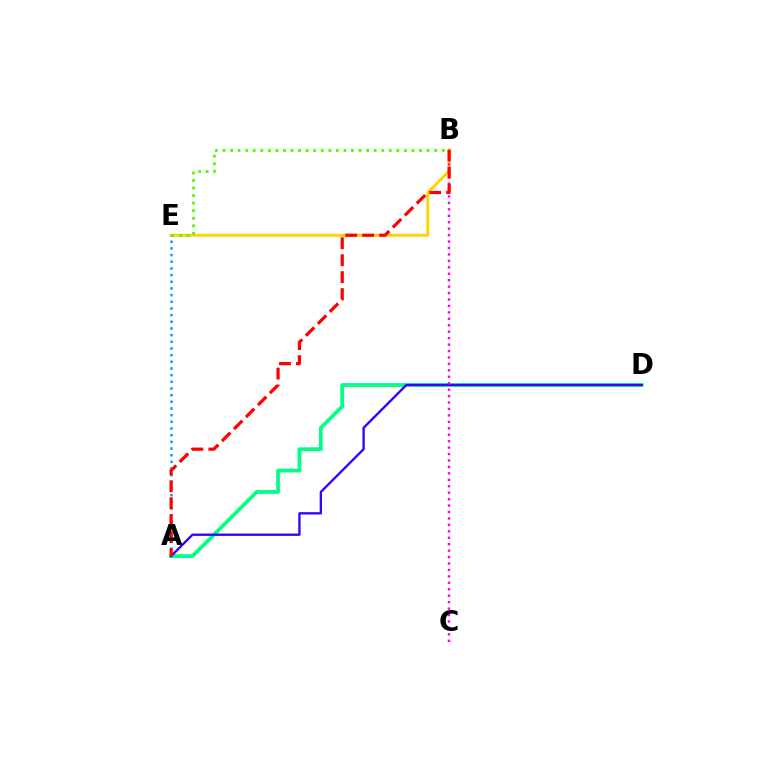{('A', 'D'): [{'color': '#00ff86', 'line_style': 'solid', 'thickness': 2.71}, {'color': '#3700ff', 'line_style': 'solid', 'thickness': 1.69}], ('B', 'E'): [{'color': '#ffd500', 'line_style': 'solid', 'thickness': 2.14}, {'color': '#4fff00', 'line_style': 'dotted', 'thickness': 2.05}], ('A', 'E'): [{'color': '#009eff', 'line_style': 'dotted', 'thickness': 1.81}], ('B', 'C'): [{'color': '#ff00ed', 'line_style': 'dotted', 'thickness': 1.75}], ('A', 'B'): [{'color': '#ff0000', 'line_style': 'dashed', 'thickness': 2.3}]}